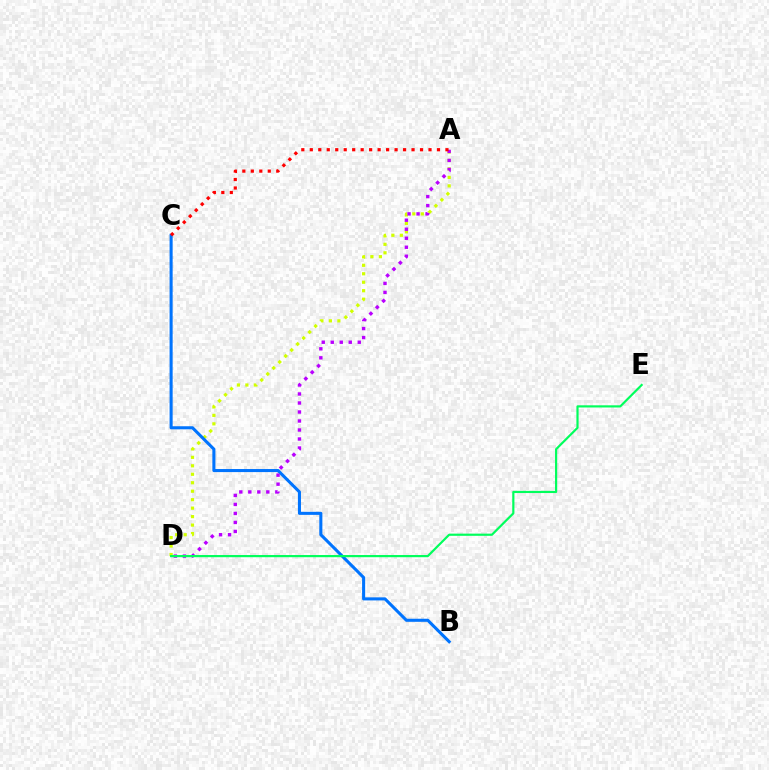{('A', 'D'): [{'color': '#d1ff00', 'line_style': 'dotted', 'thickness': 2.3}, {'color': '#b900ff', 'line_style': 'dotted', 'thickness': 2.45}], ('B', 'C'): [{'color': '#0074ff', 'line_style': 'solid', 'thickness': 2.21}], ('D', 'E'): [{'color': '#00ff5c', 'line_style': 'solid', 'thickness': 1.57}], ('A', 'C'): [{'color': '#ff0000', 'line_style': 'dotted', 'thickness': 2.3}]}